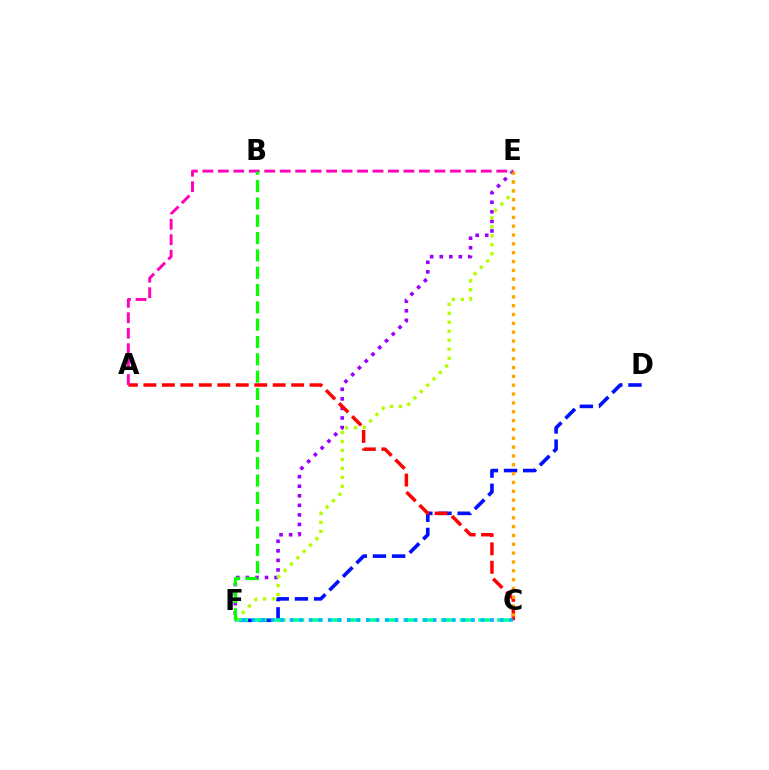{('D', 'F'): [{'color': '#0010ff', 'line_style': 'dashed', 'thickness': 2.6}], ('E', 'F'): [{'color': '#9b00ff', 'line_style': 'dotted', 'thickness': 2.6}, {'color': '#b3ff00', 'line_style': 'dotted', 'thickness': 2.44}], ('C', 'F'): [{'color': '#00ff9d', 'line_style': 'dashed', 'thickness': 2.54}, {'color': '#00b5ff', 'line_style': 'dotted', 'thickness': 2.6}], ('A', 'C'): [{'color': '#ff0000', 'line_style': 'dashed', 'thickness': 2.51}], ('C', 'E'): [{'color': '#ffa500', 'line_style': 'dotted', 'thickness': 2.4}], ('A', 'E'): [{'color': '#ff00bd', 'line_style': 'dashed', 'thickness': 2.1}], ('B', 'F'): [{'color': '#08ff00', 'line_style': 'dashed', 'thickness': 2.35}]}